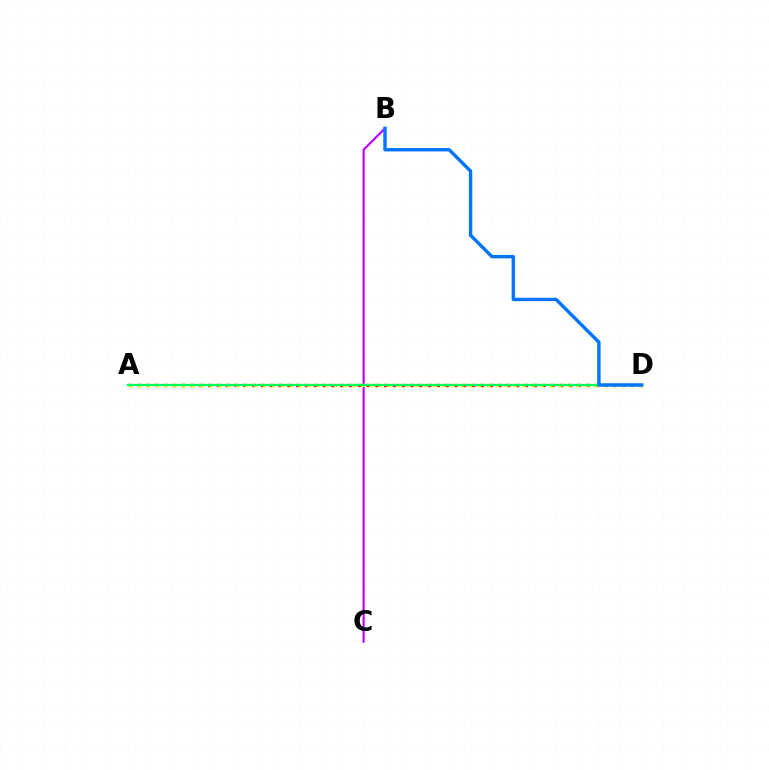{('A', 'D'): [{'color': '#ff0000', 'line_style': 'dotted', 'thickness': 2.39}, {'color': '#d1ff00', 'line_style': 'dotted', 'thickness': 2.43}, {'color': '#00ff5c', 'line_style': 'solid', 'thickness': 1.63}], ('B', 'C'): [{'color': '#b900ff', 'line_style': 'solid', 'thickness': 1.56}], ('B', 'D'): [{'color': '#0074ff', 'line_style': 'solid', 'thickness': 2.44}]}